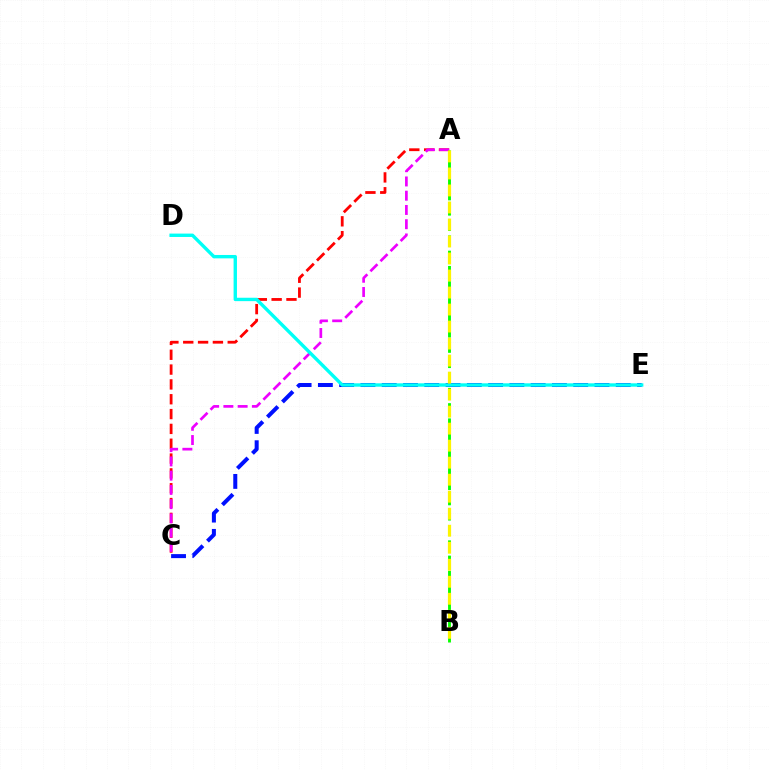{('C', 'E'): [{'color': '#0010ff', 'line_style': 'dashed', 'thickness': 2.89}], ('A', 'C'): [{'color': '#ff0000', 'line_style': 'dashed', 'thickness': 2.01}, {'color': '#ee00ff', 'line_style': 'dashed', 'thickness': 1.94}], ('A', 'B'): [{'color': '#08ff00', 'line_style': 'dashed', 'thickness': 2.07}, {'color': '#fcf500', 'line_style': 'dashed', 'thickness': 2.31}], ('D', 'E'): [{'color': '#00fff6', 'line_style': 'solid', 'thickness': 2.44}]}